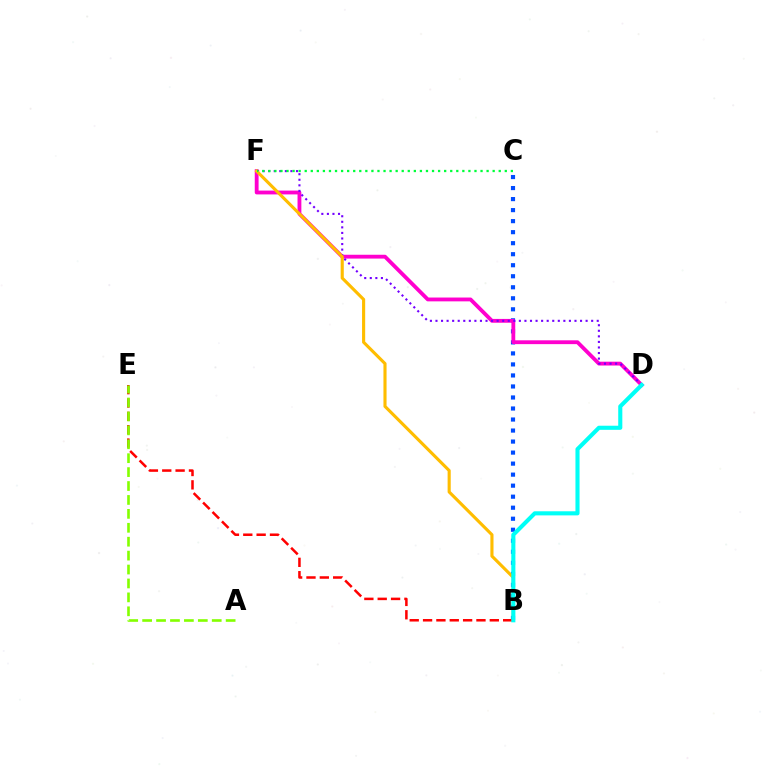{('B', 'C'): [{'color': '#004bff', 'line_style': 'dotted', 'thickness': 2.99}], ('B', 'E'): [{'color': '#ff0000', 'line_style': 'dashed', 'thickness': 1.81}], ('D', 'F'): [{'color': '#ff00cf', 'line_style': 'solid', 'thickness': 2.76}, {'color': '#7200ff', 'line_style': 'dotted', 'thickness': 1.51}], ('B', 'F'): [{'color': '#ffbd00', 'line_style': 'solid', 'thickness': 2.24}], ('C', 'F'): [{'color': '#00ff39', 'line_style': 'dotted', 'thickness': 1.65}], ('A', 'E'): [{'color': '#84ff00', 'line_style': 'dashed', 'thickness': 1.89}], ('B', 'D'): [{'color': '#00fff6', 'line_style': 'solid', 'thickness': 2.95}]}